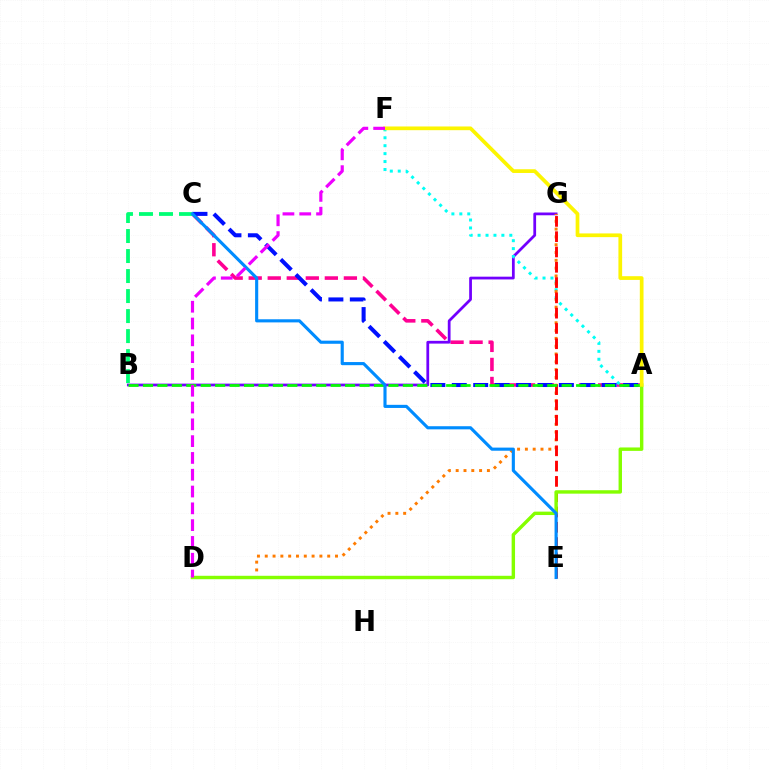{('A', 'C'): [{'color': '#ff0094', 'line_style': 'dashed', 'thickness': 2.59}, {'color': '#0010ff', 'line_style': 'dashed', 'thickness': 2.91}], ('B', 'G'): [{'color': '#7200ff', 'line_style': 'solid', 'thickness': 1.99}], ('A', 'F'): [{'color': '#00fff6', 'line_style': 'dotted', 'thickness': 2.15}, {'color': '#fcf500', 'line_style': 'solid', 'thickness': 2.67}], ('D', 'G'): [{'color': '#ff7c00', 'line_style': 'dotted', 'thickness': 2.12}], ('E', 'G'): [{'color': '#ff0000', 'line_style': 'dashed', 'thickness': 2.08}], ('A', 'D'): [{'color': '#84ff00', 'line_style': 'solid', 'thickness': 2.46}], ('A', 'B'): [{'color': '#08ff00', 'line_style': 'dashed', 'thickness': 1.96}], ('B', 'C'): [{'color': '#00ff74', 'line_style': 'dashed', 'thickness': 2.72}], ('C', 'E'): [{'color': '#008cff', 'line_style': 'solid', 'thickness': 2.25}], ('D', 'F'): [{'color': '#ee00ff', 'line_style': 'dashed', 'thickness': 2.28}]}